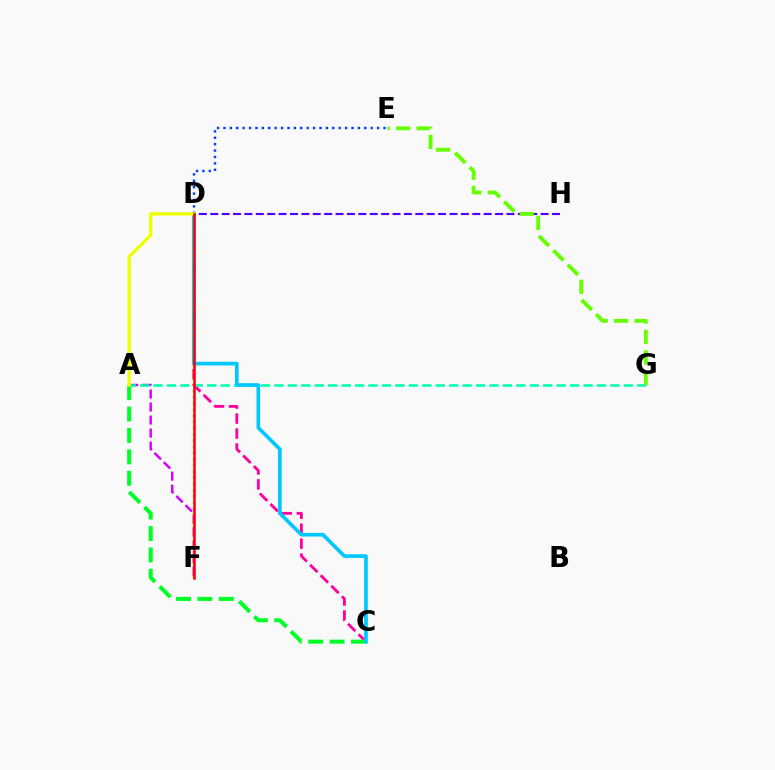{('D', 'H'): [{'color': '#4f00ff', 'line_style': 'dashed', 'thickness': 1.55}], ('C', 'D'): [{'color': '#ff00a0', 'line_style': 'dashed', 'thickness': 2.03}, {'color': '#00c7ff', 'line_style': 'solid', 'thickness': 2.65}], ('A', 'F'): [{'color': '#d600ff', 'line_style': 'dashed', 'thickness': 1.77}], ('A', 'G'): [{'color': '#00ffaf', 'line_style': 'dashed', 'thickness': 1.83}], ('A', 'C'): [{'color': '#00ff27', 'line_style': 'dashed', 'thickness': 2.91}], ('E', 'G'): [{'color': '#66ff00', 'line_style': 'dashed', 'thickness': 2.78}], ('D', 'E'): [{'color': '#003fff', 'line_style': 'dotted', 'thickness': 1.74}], ('D', 'F'): [{'color': '#ff8800', 'line_style': 'dotted', 'thickness': 1.68}, {'color': '#ff0000', 'line_style': 'solid', 'thickness': 1.82}], ('A', 'D'): [{'color': '#eeff00', 'line_style': 'solid', 'thickness': 2.41}]}